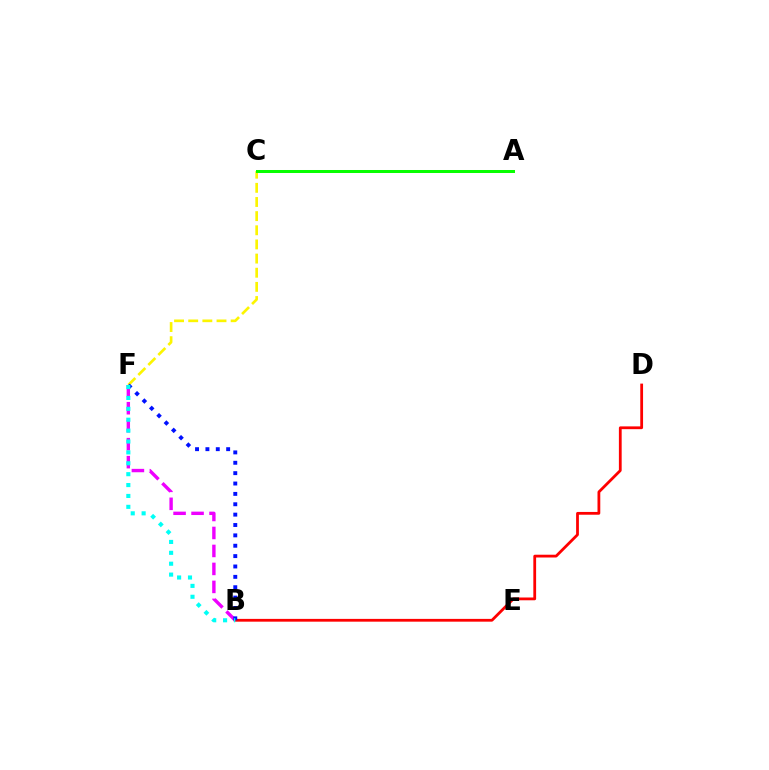{('B', 'F'): [{'color': '#ee00ff', 'line_style': 'dashed', 'thickness': 2.44}, {'color': '#0010ff', 'line_style': 'dotted', 'thickness': 2.82}, {'color': '#00fff6', 'line_style': 'dotted', 'thickness': 2.96}], ('B', 'D'): [{'color': '#ff0000', 'line_style': 'solid', 'thickness': 2.0}], ('C', 'F'): [{'color': '#fcf500', 'line_style': 'dashed', 'thickness': 1.92}], ('A', 'C'): [{'color': '#08ff00', 'line_style': 'solid', 'thickness': 2.17}]}